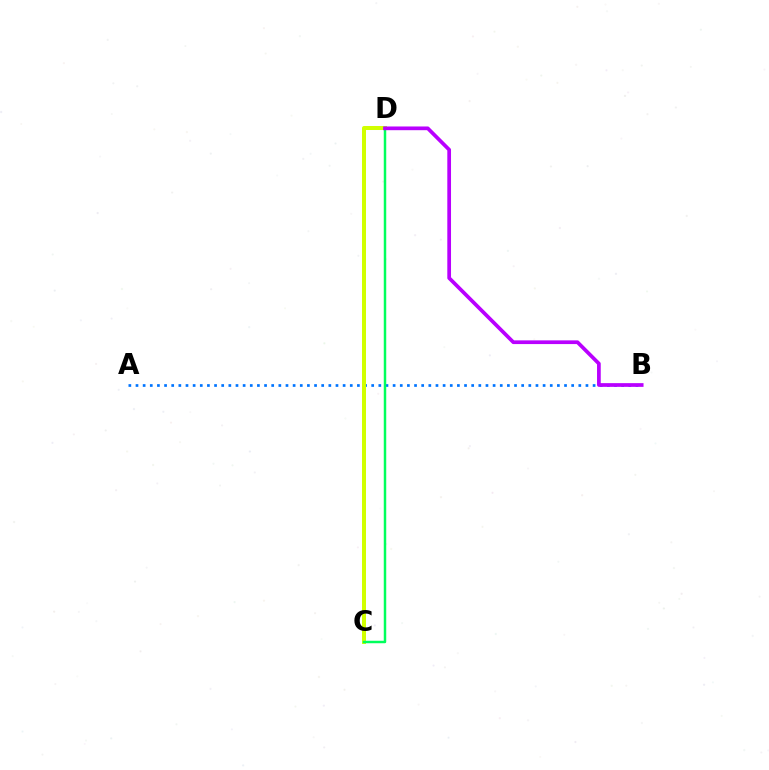{('A', 'B'): [{'color': '#0074ff', 'line_style': 'dotted', 'thickness': 1.94}], ('C', 'D'): [{'color': '#ff0000', 'line_style': 'dotted', 'thickness': 1.81}, {'color': '#d1ff00', 'line_style': 'solid', 'thickness': 2.89}, {'color': '#00ff5c', 'line_style': 'solid', 'thickness': 1.78}], ('B', 'D'): [{'color': '#b900ff', 'line_style': 'solid', 'thickness': 2.68}]}